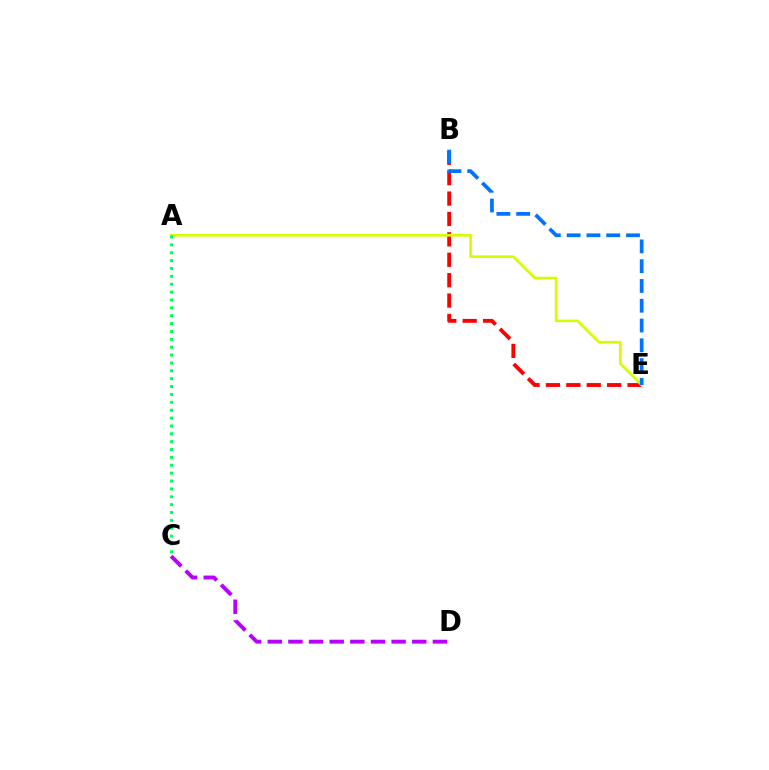{('C', 'D'): [{'color': '#b900ff', 'line_style': 'dashed', 'thickness': 2.8}], ('B', 'E'): [{'color': '#ff0000', 'line_style': 'dashed', 'thickness': 2.77}, {'color': '#0074ff', 'line_style': 'dashed', 'thickness': 2.69}], ('A', 'E'): [{'color': '#d1ff00', 'line_style': 'solid', 'thickness': 1.91}], ('A', 'C'): [{'color': '#00ff5c', 'line_style': 'dotted', 'thickness': 2.14}]}